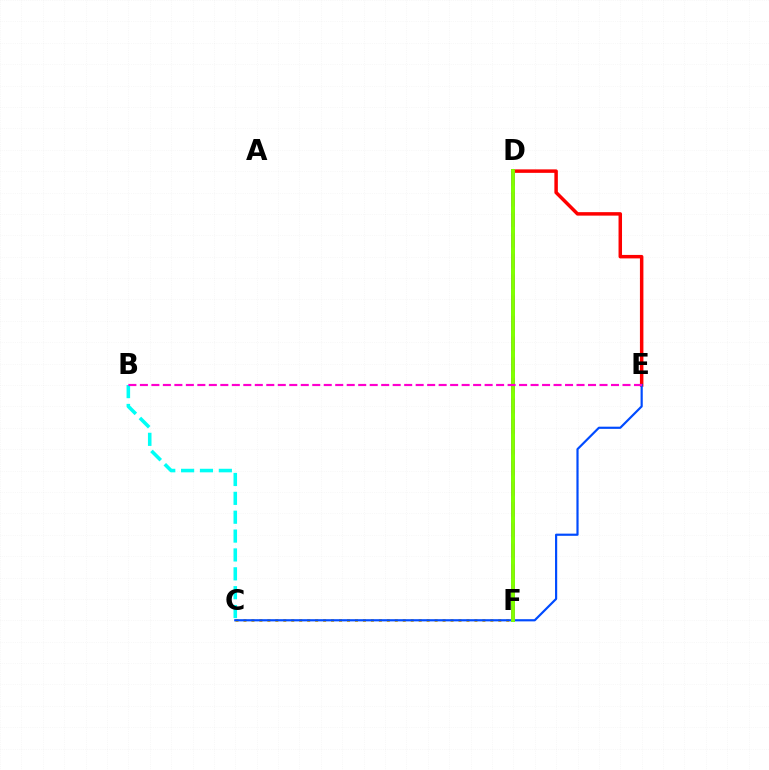{('D', 'F'): [{'color': '#00ff39', 'line_style': 'solid', 'thickness': 2.85}, {'color': '#7200ff', 'line_style': 'dashed', 'thickness': 2.81}, {'color': '#84ff00', 'line_style': 'solid', 'thickness': 2.75}], ('D', 'E'): [{'color': '#ff0000', 'line_style': 'solid', 'thickness': 2.51}], ('B', 'C'): [{'color': '#00fff6', 'line_style': 'dashed', 'thickness': 2.56}], ('C', 'F'): [{'color': '#ffbd00', 'line_style': 'dotted', 'thickness': 2.16}], ('C', 'E'): [{'color': '#004bff', 'line_style': 'solid', 'thickness': 1.57}], ('B', 'E'): [{'color': '#ff00cf', 'line_style': 'dashed', 'thickness': 1.56}]}